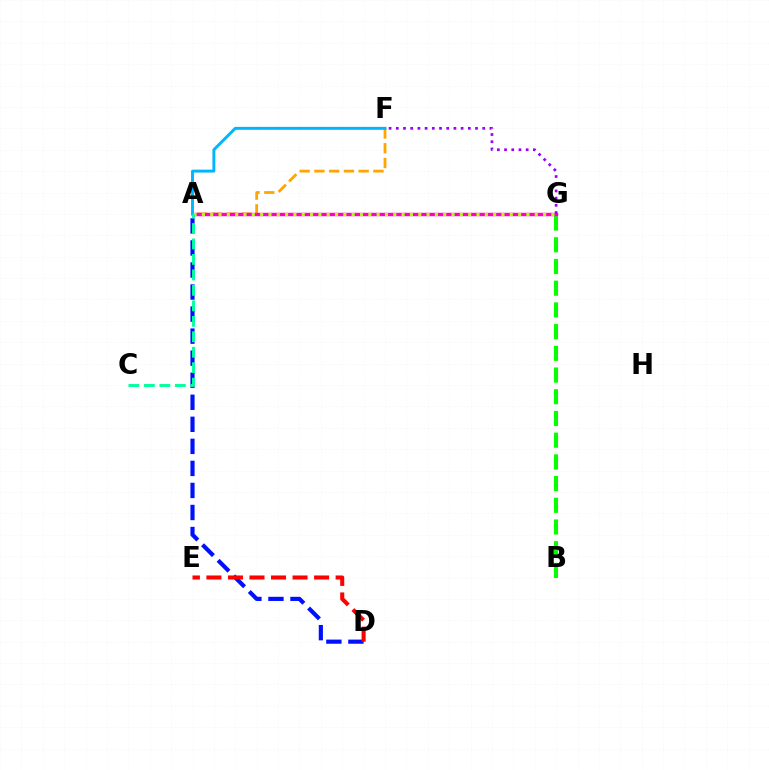{('A', 'D'): [{'color': '#0010ff', 'line_style': 'dashed', 'thickness': 2.99}], ('A', 'F'): [{'color': '#ffa500', 'line_style': 'dashed', 'thickness': 2.0}, {'color': '#00b5ff', 'line_style': 'solid', 'thickness': 2.11}], ('B', 'G'): [{'color': '#08ff00', 'line_style': 'dashed', 'thickness': 2.95}], ('A', 'G'): [{'color': '#ff00bd', 'line_style': 'solid', 'thickness': 2.46}, {'color': '#b3ff00', 'line_style': 'dotted', 'thickness': 2.26}], ('F', 'G'): [{'color': '#9b00ff', 'line_style': 'dotted', 'thickness': 1.96}], ('A', 'C'): [{'color': '#00ff9d', 'line_style': 'dashed', 'thickness': 2.1}], ('D', 'E'): [{'color': '#ff0000', 'line_style': 'dashed', 'thickness': 2.93}]}